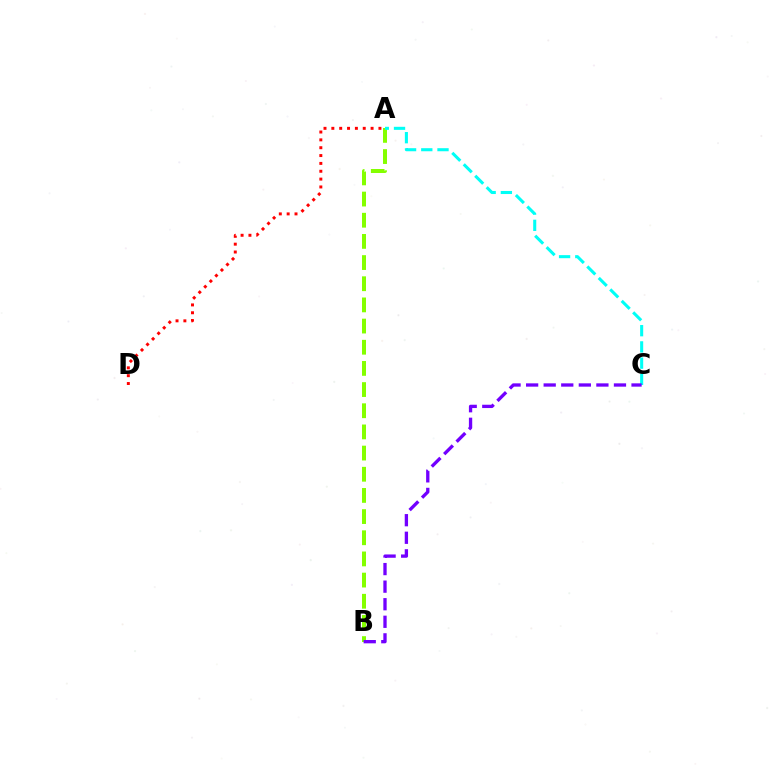{('A', 'B'): [{'color': '#84ff00', 'line_style': 'dashed', 'thickness': 2.88}], ('A', 'C'): [{'color': '#00fff6', 'line_style': 'dashed', 'thickness': 2.2}], ('B', 'C'): [{'color': '#7200ff', 'line_style': 'dashed', 'thickness': 2.39}], ('A', 'D'): [{'color': '#ff0000', 'line_style': 'dotted', 'thickness': 2.13}]}